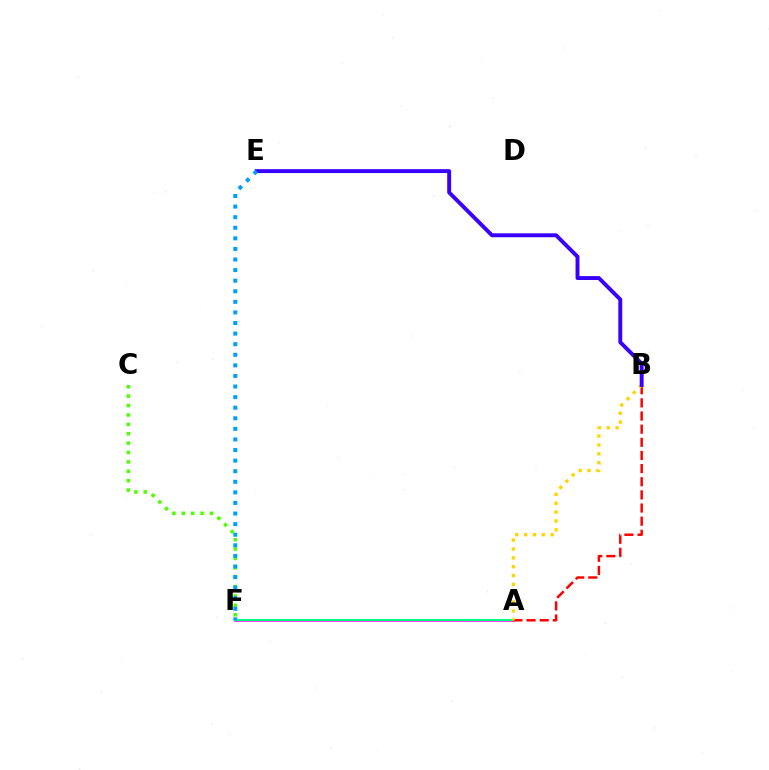{('A', 'F'): [{'color': '#ff00ed', 'line_style': 'solid', 'thickness': 1.86}, {'color': '#00ff86', 'line_style': 'solid', 'thickness': 1.53}], ('C', 'F'): [{'color': '#4fff00', 'line_style': 'dotted', 'thickness': 2.55}], ('A', 'B'): [{'color': '#ff0000', 'line_style': 'dashed', 'thickness': 1.79}, {'color': '#ffd500', 'line_style': 'dotted', 'thickness': 2.41}], ('B', 'E'): [{'color': '#3700ff', 'line_style': 'solid', 'thickness': 2.82}], ('E', 'F'): [{'color': '#009eff', 'line_style': 'dotted', 'thickness': 2.88}]}